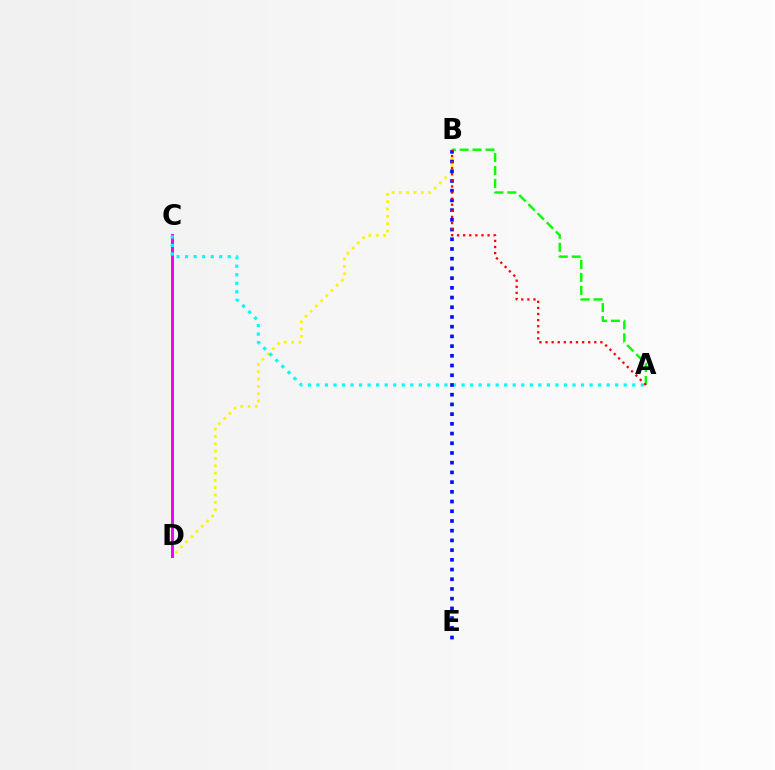{('B', 'D'): [{'color': '#fcf500', 'line_style': 'dotted', 'thickness': 1.99}], ('C', 'D'): [{'color': '#ee00ff', 'line_style': 'solid', 'thickness': 2.15}], ('A', 'C'): [{'color': '#00fff6', 'line_style': 'dotted', 'thickness': 2.32}], ('A', 'B'): [{'color': '#08ff00', 'line_style': 'dashed', 'thickness': 1.76}, {'color': '#ff0000', 'line_style': 'dotted', 'thickness': 1.66}], ('B', 'E'): [{'color': '#0010ff', 'line_style': 'dotted', 'thickness': 2.64}]}